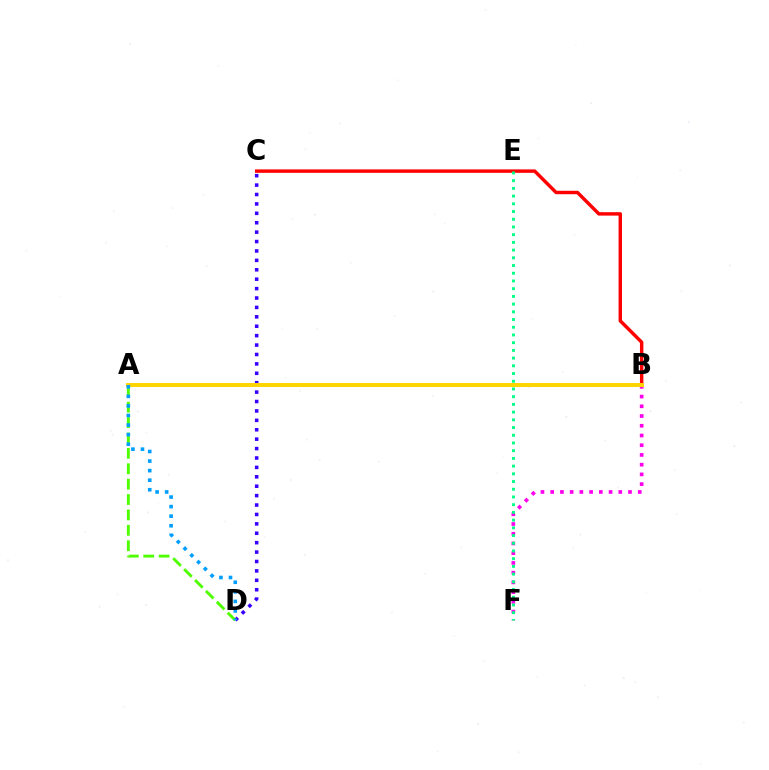{('B', 'F'): [{'color': '#ff00ed', 'line_style': 'dotted', 'thickness': 2.64}], ('B', 'C'): [{'color': '#ff0000', 'line_style': 'solid', 'thickness': 2.48}], ('C', 'D'): [{'color': '#3700ff', 'line_style': 'dotted', 'thickness': 2.56}], ('A', 'D'): [{'color': '#4fff00', 'line_style': 'dashed', 'thickness': 2.09}, {'color': '#009eff', 'line_style': 'dotted', 'thickness': 2.6}], ('A', 'B'): [{'color': '#ffd500', 'line_style': 'solid', 'thickness': 2.85}], ('E', 'F'): [{'color': '#00ff86', 'line_style': 'dotted', 'thickness': 2.1}]}